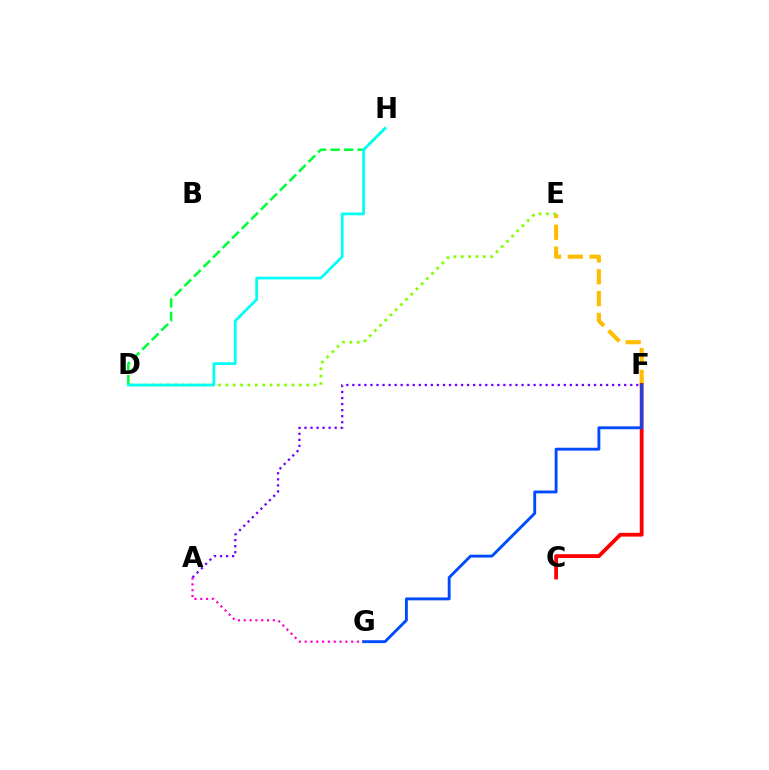{('E', 'F'): [{'color': '#ffbd00', 'line_style': 'dashed', 'thickness': 2.96}], ('D', 'H'): [{'color': '#00ff39', 'line_style': 'dashed', 'thickness': 1.83}, {'color': '#00fff6', 'line_style': 'solid', 'thickness': 1.97}], ('D', 'E'): [{'color': '#84ff00', 'line_style': 'dotted', 'thickness': 2.0}], ('C', 'F'): [{'color': '#ff0000', 'line_style': 'solid', 'thickness': 2.74}], ('A', 'G'): [{'color': '#ff00cf', 'line_style': 'dotted', 'thickness': 1.58}], ('F', 'G'): [{'color': '#004bff', 'line_style': 'solid', 'thickness': 2.07}], ('A', 'F'): [{'color': '#7200ff', 'line_style': 'dotted', 'thickness': 1.64}]}